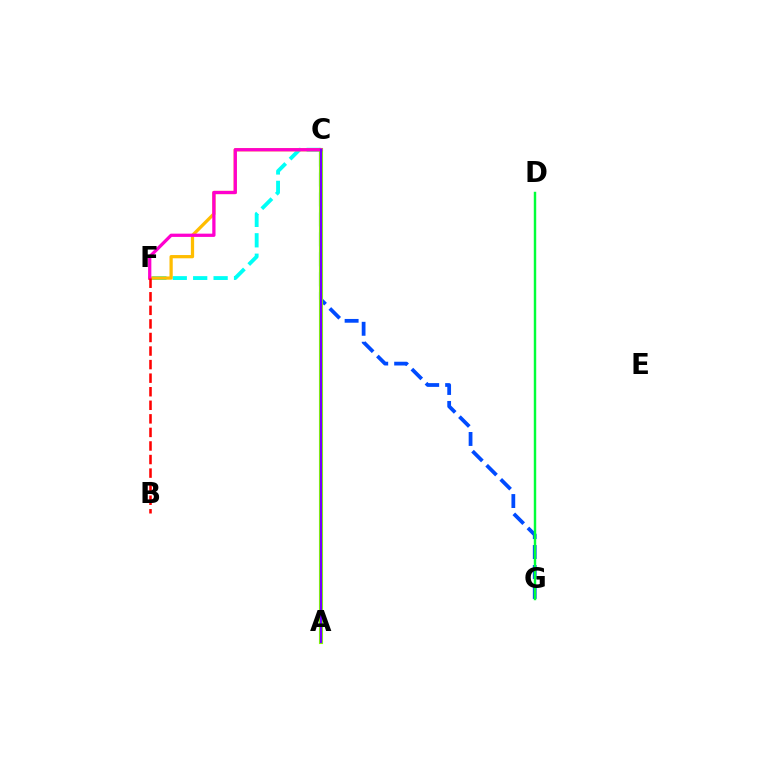{('C', 'G'): [{'color': '#004bff', 'line_style': 'dashed', 'thickness': 2.71}], ('D', 'G'): [{'color': '#00ff39', 'line_style': 'solid', 'thickness': 1.75}], ('C', 'F'): [{'color': '#00fff6', 'line_style': 'dashed', 'thickness': 2.77}, {'color': '#ffbd00', 'line_style': 'solid', 'thickness': 2.34}, {'color': '#ff00cf', 'line_style': 'solid', 'thickness': 2.35}], ('A', 'C'): [{'color': '#84ff00', 'line_style': 'solid', 'thickness': 2.96}, {'color': '#7200ff', 'line_style': 'solid', 'thickness': 1.58}], ('B', 'F'): [{'color': '#ff0000', 'line_style': 'dashed', 'thickness': 1.84}]}